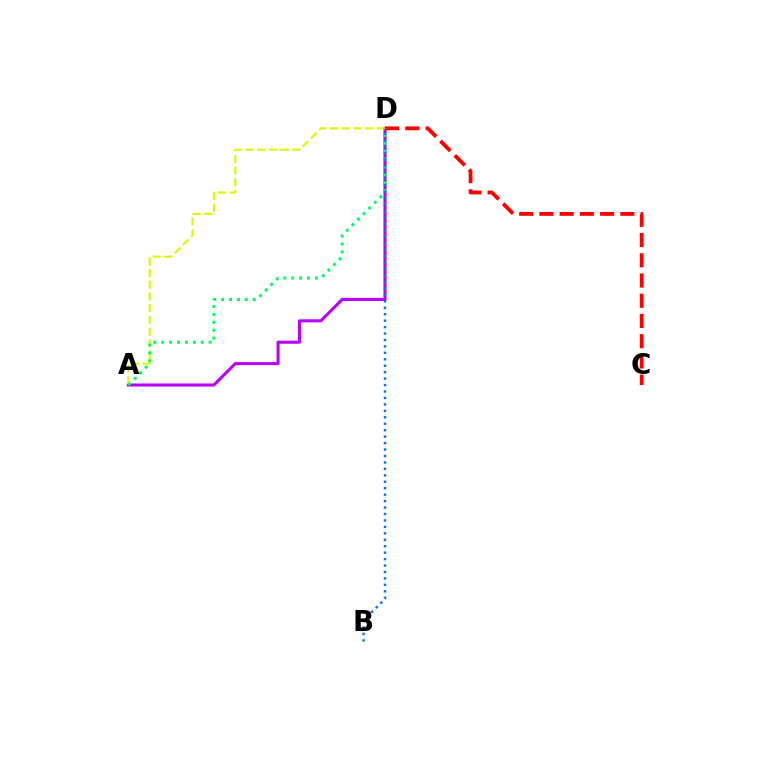{('A', 'D'): [{'color': '#b900ff', 'line_style': 'solid', 'thickness': 2.21}, {'color': '#d1ff00', 'line_style': 'dashed', 'thickness': 1.59}, {'color': '#00ff5c', 'line_style': 'dotted', 'thickness': 2.15}], ('C', 'D'): [{'color': '#ff0000', 'line_style': 'dashed', 'thickness': 2.75}], ('B', 'D'): [{'color': '#0074ff', 'line_style': 'dotted', 'thickness': 1.75}]}